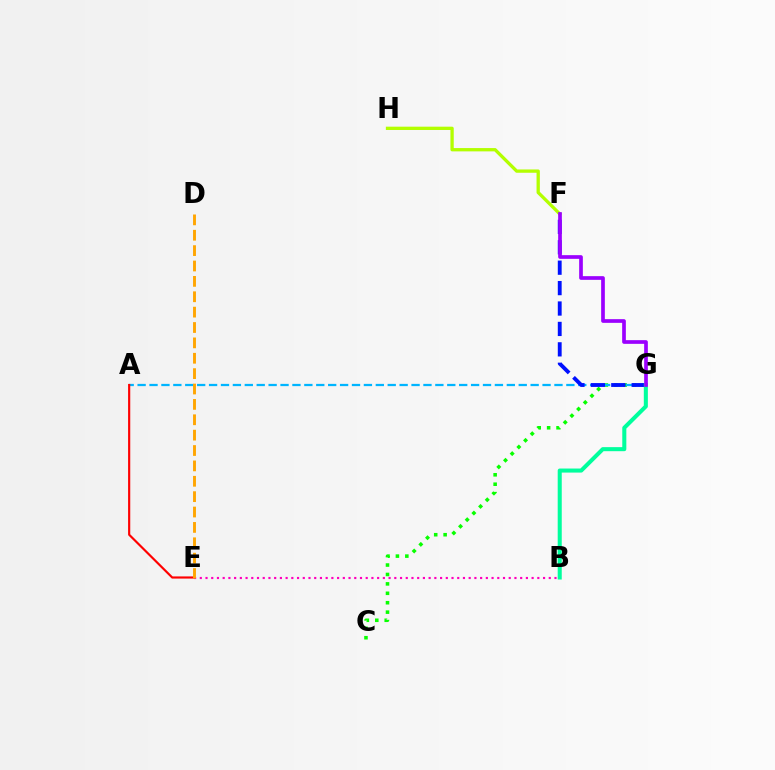{('F', 'H'): [{'color': '#b3ff00', 'line_style': 'solid', 'thickness': 2.38}], ('C', 'G'): [{'color': '#08ff00', 'line_style': 'dotted', 'thickness': 2.56}], ('A', 'G'): [{'color': '#00b5ff', 'line_style': 'dashed', 'thickness': 1.62}], ('F', 'G'): [{'color': '#0010ff', 'line_style': 'dashed', 'thickness': 2.77}, {'color': '#9b00ff', 'line_style': 'solid', 'thickness': 2.65}], ('A', 'E'): [{'color': '#ff0000', 'line_style': 'solid', 'thickness': 1.56}], ('B', 'E'): [{'color': '#ff00bd', 'line_style': 'dotted', 'thickness': 1.55}], ('B', 'G'): [{'color': '#00ff9d', 'line_style': 'solid', 'thickness': 2.92}], ('D', 'E'): [{'color': '#ffa500', 'line_style': 'dashed', 'thickness': 2.09}]}